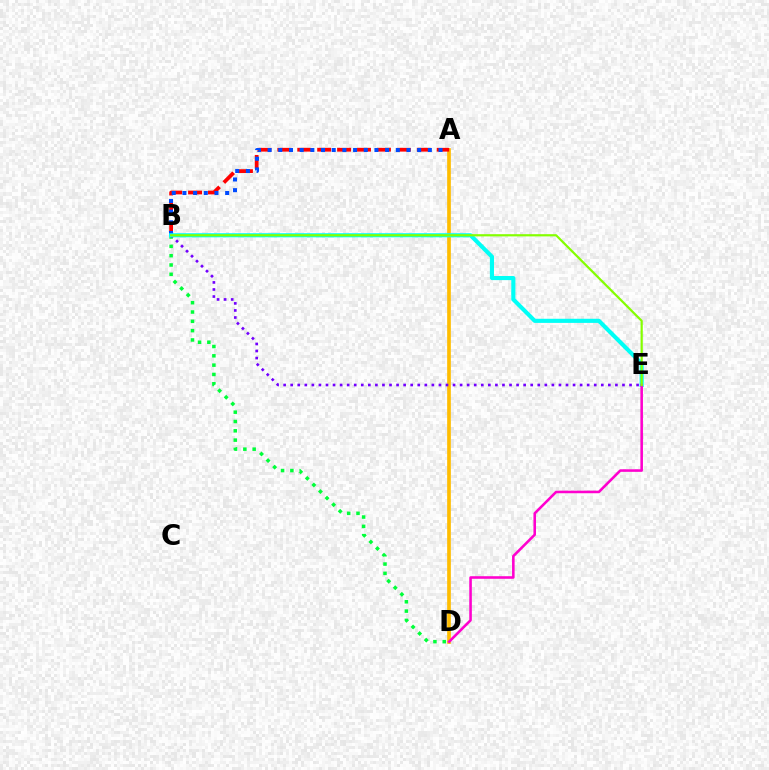{('A', 'D'): [{'color': '#ffbd00', 'line_style': 'solid', 'thickness': 2.65}], ('B', 'D'): [{'color': '#00ff39', 'line_style': 'dotted', 'thickness': 2.53}], ('A', 'B'): [{'color': '#ff0000', 'line_style': 'dashed', 'thickness': 2.71}, {'color': '#004bff', 'line_style': 'dotted', 'thickness': 2.9}], ('B', 'E'): [{'color': '#7200ff', 'line_style': 'dotted', 'thickness': 1.92}, {'color': '#00fff6', 'line_style': 'solid', 'thickness': 2.96}, {'color': '#84ff00', 'line_style': 'solid', 'thickness': 1.59}], ('D', 'E'): [{'color': '#ff00cf', 'line_style': 'solid', 'thickness': 1.86}]}